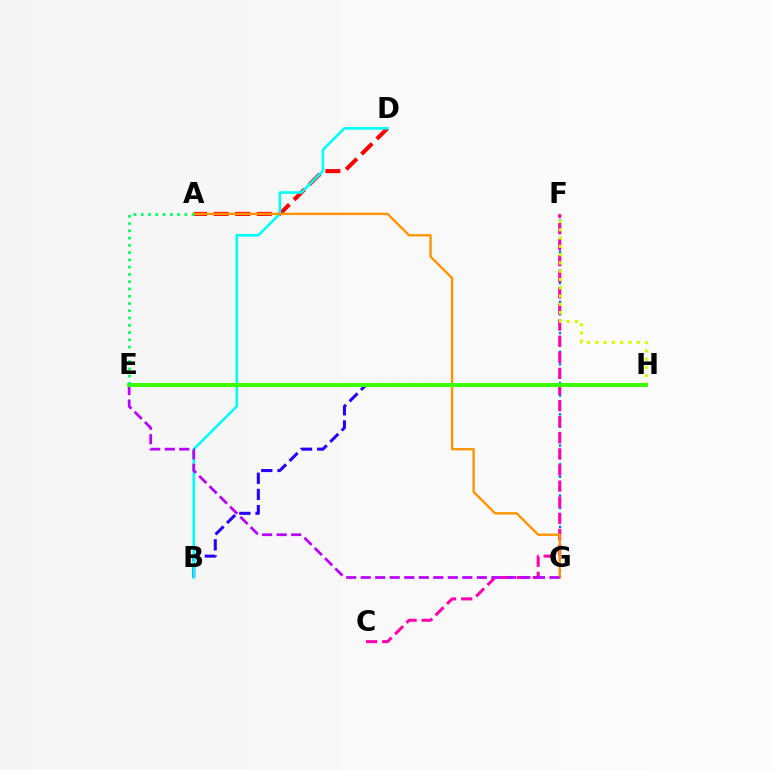{('A', 'D'): [{'color': '#ff0000', 'line_style': 'dashed', 'thickness': 2.93}], ('F', 'G'): [{'color': '#0074ff', 'line_style': 'dotted', 'thickness': 1.7}], ('C', 'F'): [{'color': '#ff00ac', 'line_style': 'dashed', 'thickness': 2.19}], ('B', 'H'): [{'color': '#2500ff', 'line_style': 'dashed', 'thickness': 2.2}], ('B', 'D'): [{'color': '#00fff6', 'line_style': 'solid', 'thickness': 1.89}], ('A', 'G'): [{'color': '#ff9400', 'line_style': 'solid', 'thickness': 1.71}], ('E', 'G'): [{'color': '#b900ff', 'line_style': 'dashed', 'thickness': 1.97}], ('F', 'H'): [{'color': '#d1ff00', 'line_style': 'dotted', 'thickness': 2.25}], ('E', 'H'): [{'color': '#3dff00', 'line_style': 'solid', 'thickness': 2.85}], ('A', 'E'): [{'color': '#00ff5c', 'line_style': 'dotted', 'thickness': 1.97}]}